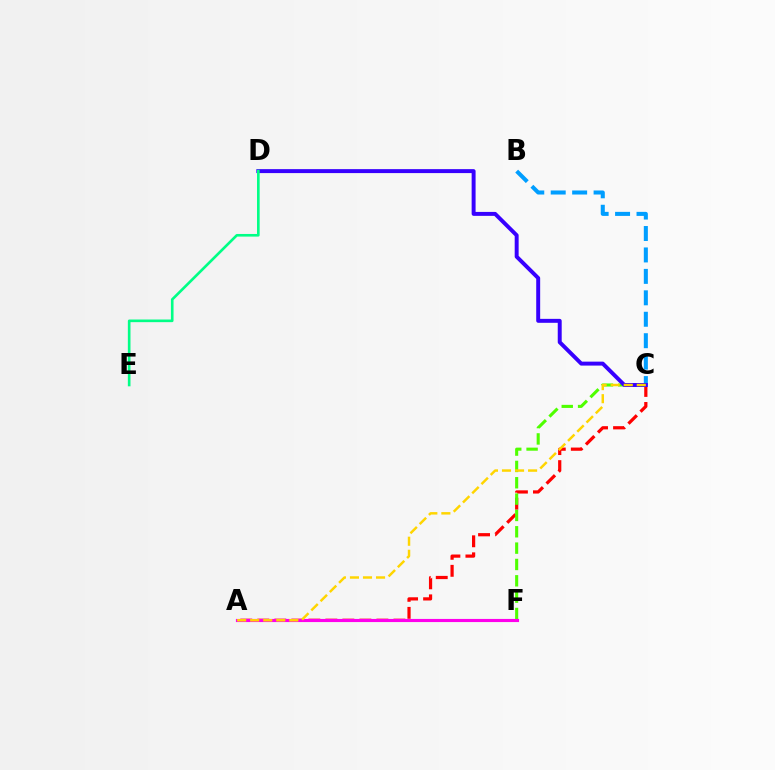{('A', 'C'): [{'color': '#ff0000', 'line_style': 'dashed', 'thickness': 2.31}, {'color': '#ffd500', 'line_style': 'dashed', 'thickness': 1.77}], ('B', 'C'): [{'color': '#009eff', 'line_style': 'dashed', 'thickness': 2.91}], ('C', 'F'): [{'color': '#4fff00', 'line_style': 'dashed', 'thickness': 2.22}], ('C', 'D'): [{'color': '#3700ff', 'line_style': 'solid', 'thickness': 2.84}], ('A', 'F'): [{'color': '#ff00ed', 'line_style': 'solid', 'thickness': 2.25}], ('D', 'E'): [{'color': '#00ff86', 'line_style': 'solid', 'thickness': 1.9}]}